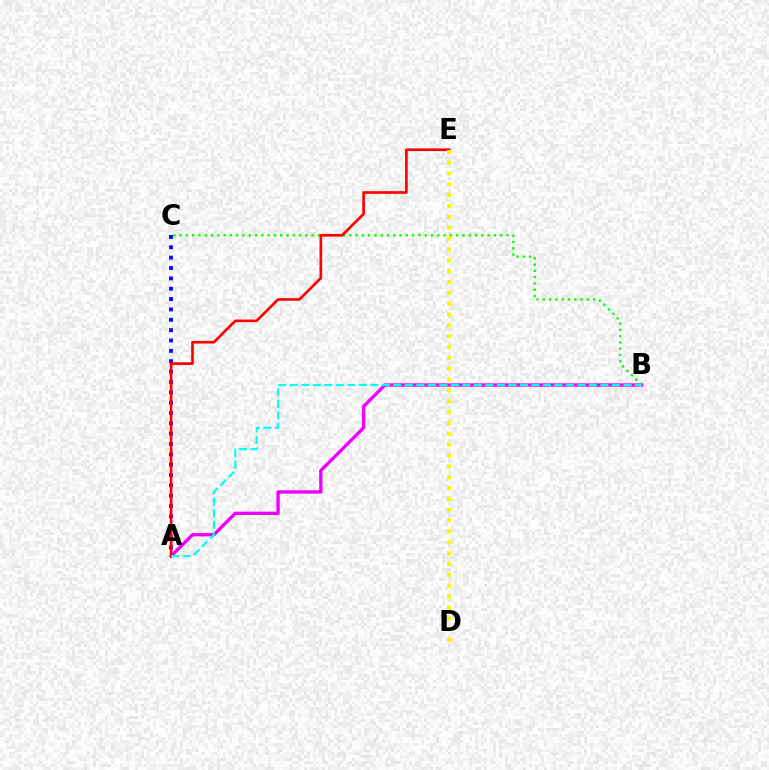{('A', 'C'): [{'color': '#0010ff', 'line_style': 'dotted', 'thickness': 2.81}], ('A', 'B'): [{'color': '#ee00ff', 'line_style': 'solid', 'thickness': 2.4}, {'color': '#00fff6', 'line_style': 'dashed', 'thickness': 1.56}], ('B', 'C'): [{'color': '#08ff00', 'line_style': 'dotted', 'thickness': 1.71}], ('A', 'E'): [{'color': '#ff0000', 'line_style': 'solid', 'thickness': 1.91}], ('D', 'E'): [{'color': '#fcf500', 'line_style': 'dotted', 'thickness': 2.95}]}